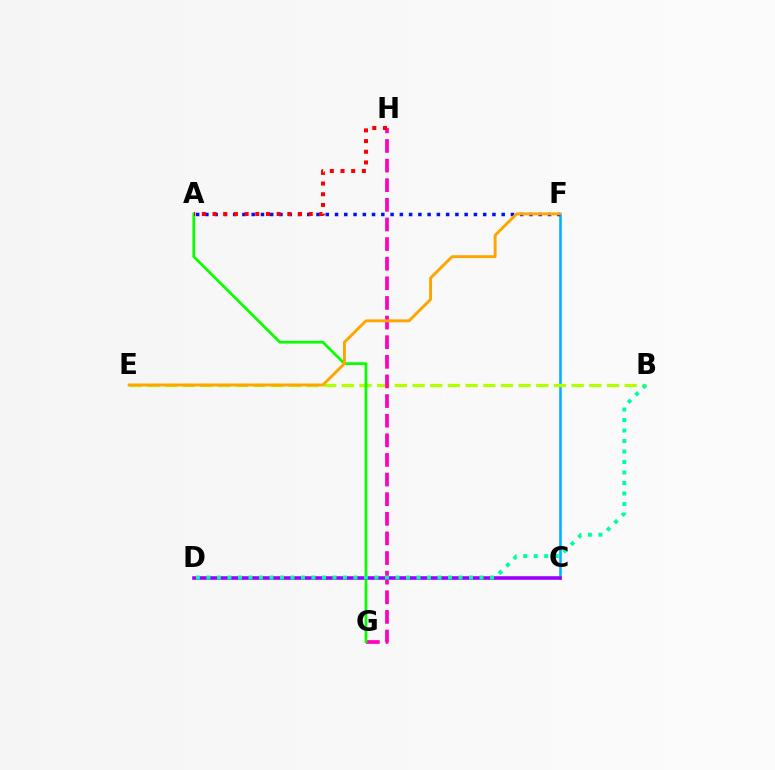{('C', 'F'): [{'color': '#00b5ff', 'line_style': 'solid', 'thickness': 1.87}], ('B', 'E'): [{'color': '#b3ff00', 'line_style': 'dashed', 'thickness': 2.4}], ('G', 'H'): [{'color': '#ff00bd', 'line_style': 'dashed', 'thickness': 2.67}], ('A', 'F'): [{'color': '#0010ff', 'line_style': 'dotted', 'thickness': 2.52}], ('A', 'G'): [{'color': '#08ff00', 'line_style': 'solid', 'thickness': 1.97}], ('A', 'H'): [{'color': '#ff0000', 'line_style': 'dotted', 'thickness': 2.9}], ('E', 'F'): [{'color': '#ffa500', 'line_style': 'solid', 'thickness': 2.1}], ('C', 'D'): [{'color': '#9b00ff', 'line_style': 'solid', 'thickness': 2.58}], ('B', 'D'): [{'color': '#00ff9d', 'line_style': 'dotted', 'thickness': 2.85}]}